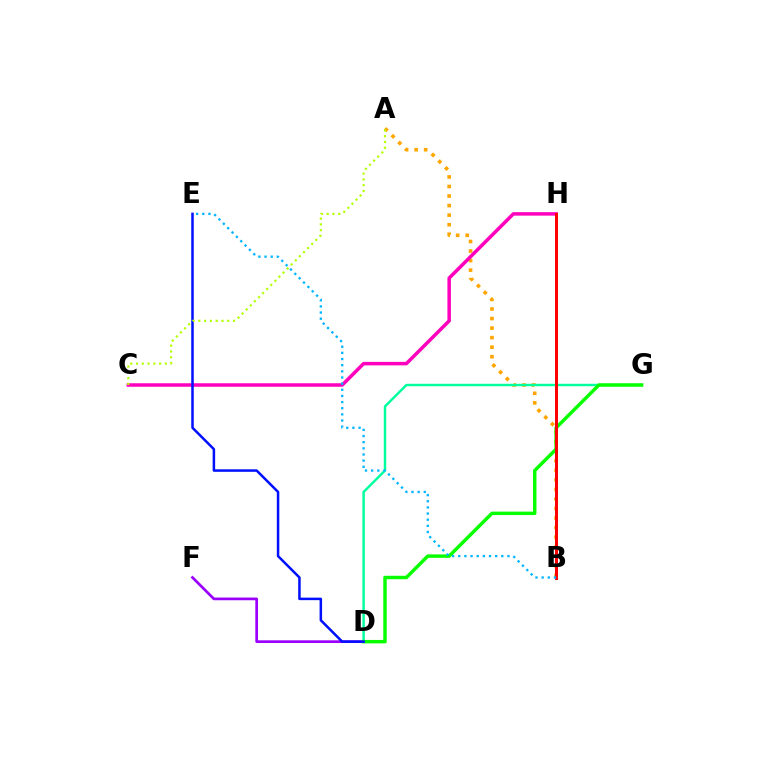{('A', 'B'): [{'color': '#ffa500', 'line_style': 'dotted', 'thickness': 2.59}], ('D', 'G'): [{'color': '#00ff9d', 'line_style': 'solid', 'thickness': 1.75}, {'color': '#08ff00', 'line_style': 'solid', 'thickness': 2.48}], ('D', 'F'): [{'color': '#9b00ff', 'line_style': 'solid', 'thickness': 1.95}], ('C', 'H'): [{'color': '#ff00bd', 'line_style': 'solid', 'thickness': 2.52}], ('B', 'H'): [{'color': '#ff0000', 'line_style': 'solid', 'thickness': 2.16}], ('D', 'E'): [{'color': '#0010ff', 'line_style': 'solid', 'thickness': 1.81}], ('A', 'C'): [{'color': '#b3ff00', 'line_style': 'dotted', 'thickness': 1.57}], ('B', 'E'): [{'color': '#00b5ff', 'line_style': 'dotted', 'thickness': 1.67}]}